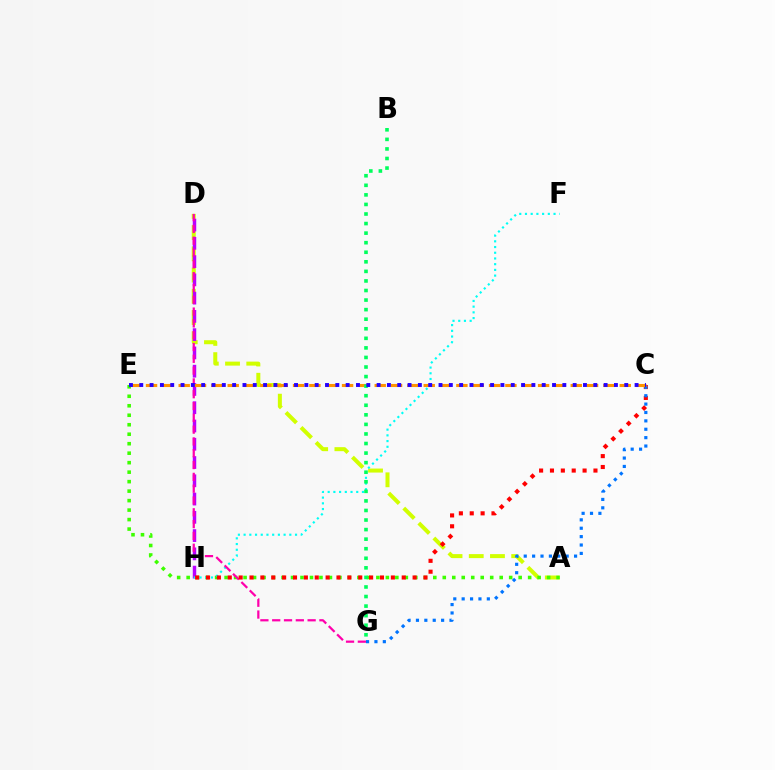{('A', 'D'): [{'color': '#d1ff00', 'line_style': 'dashed', 'thickness': 2.88}], ('A', 'E'): [{'color': '#3dff00', 'line_style': 'dotted', 'thickness': 2.58}], ('D', 'H'): [{'color': '#b900ff', 'line_style': 'dashed', 'thickness': 2.48}], ('F', 'H'): [{'color': '#00fff6', 'line_style': 'dotted', 'thickness': 1.55}], ('D', 'G'): [{'color': '#ff00ac', 'line_style': 'dashed', 'thickness': 1.6}], ('C', 'H'): [{'color': '#ff0000', 'line_style': 'dotted', 'thickness': 2.95}], ('C', 'G'): [{'color': '#0074ff', 'line_style': 'dotted', 'thickness': 2.28}], ('C', 'E'): [{'color': '#ff9400', 'line_style': 'dashed', 'thickness': 2.22}, {'color': '#2500ff', 'line_style': 'dotted', 'thickness': 2.8}], ('B', 'G'): [{'color': '#00ff5c', 'line_style': 'dotted', 'thickness': 2.6}]}